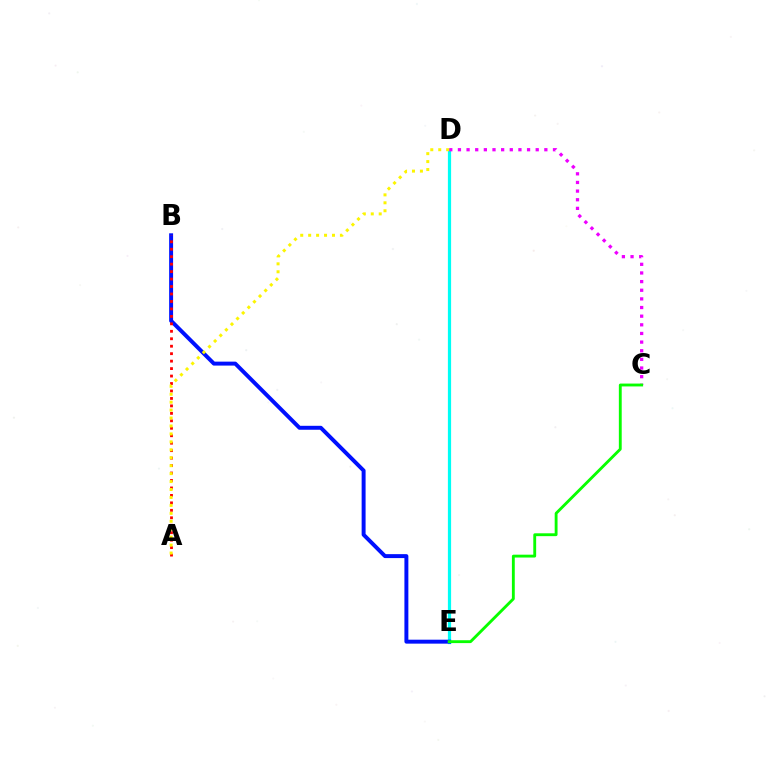{('D', 'E'): [{'color': '#00fff6', 'line_style': 'solid', 'thickness': 2.31}], ('C', 'D'): [{'color': '#ee00ff', 'line_style': 'dotted', 'thickness': 2.35}], ('B', 'E'): [{'color': '#0010ff', 'line_style': 'solid', 'thickness': 2.84}], ('C', 'E'): [{'color': '#08ff00', 'line_style': 'solid', 'thickness': 2.06}], ('A', 'B'): [{'color': '#ff0000', 'line_style': 'dotted', 'thickness': 2.03}], ('A', 'D'): [{'color': '#fcf500', 'line_style': 'dotted', 'thickness': 2.16}]}